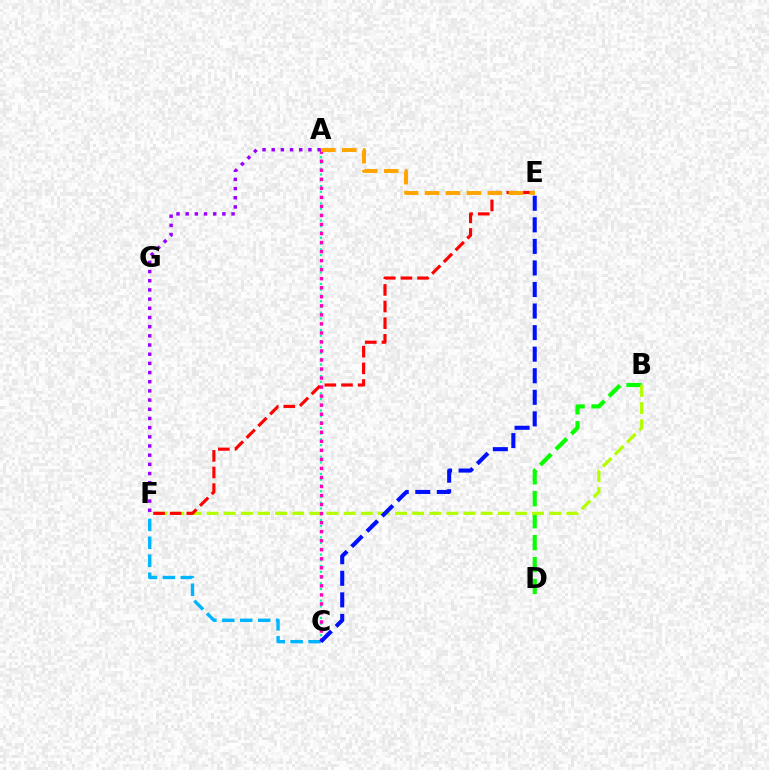{('B', 'D'): [{'color': '#08ff00', 'line_style': 'dashed', 'thickness': 2.98}], ('C', 'F'): [{'color': '#00b5ff', 'line_style': 'dashed', 'thickness': 2.44}], ('B', 'F'): [{'color': '#b3ff00', 'line_style': 'dashed', 'thickness': 2.33}], ('A', 'C'): [{'color': '#00ff9d', 'line_style': 'dotted', 'thickness': 1.56}, {'color': '#ff00bd', 'line_style': 'dotted', 'thickness': 2.45}], ('A', 'F'): [{'color': '#9b00ff', 'line_style': 'dotted', 'thickness': 2.49}], ('E', 'F'): [{'color': '#ff0000', 'line_style': 'dashed', 'thickness': 2.26}], ('C', 'E'): [{'color': '#0010ff', 'line_style': 'dashed', 'thickness': 2.93}], ('A', 'E'): [{'color': '#ffa500', 'line_style': 'dashed', 'thickness': 2.85}]}